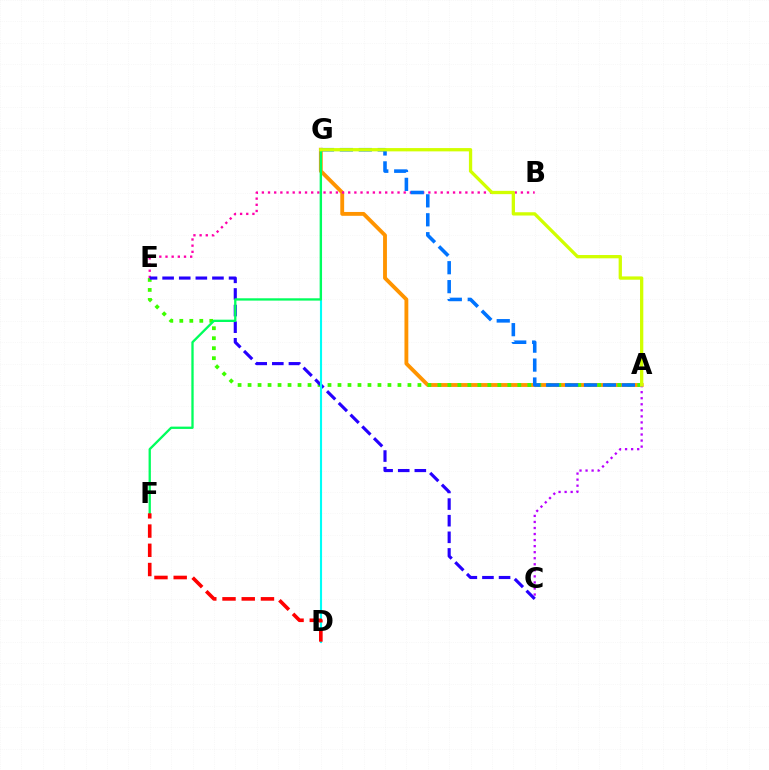{('A', 'G'): [{'color': '#ff9400', 'line_style': 'solid', 'thickness': 2.78}, {'color': '#0074ff', 'line_style': 'dashed', 'thickness': 2.57}, {'color': '#d1ff00', 'line_style': 'solid', 'thickness': 2.37}], ('A', 'E'): [{'color': '#3dff00', 'line_style': 'dotted', 'thickness': 2.71}], ('B', 'E'): [{'color': '#ff00ac', 'line_style': 'dotted', 'thickness': 1.68}], ('C', 'E'): [{'color': '#2500ff', 'line_style': 'dashed', 'thickness': 2.26}], ('D', 'G'): [{'color': '#00fff6', 'line_style': 'solid', 'thickness': 1.53}], ('F', 'G'): [{'color': '#00ff5c', 'line_style': 'solid', 'thickness': 1.67}], ('D', 'F'): [{'color': '#ff0000', 'line_style': 'dashed', 'thickness': 2.61}], ('A', 'C'): [{'color': '#b900ff', 'line_style': 'dotted', 'thickness': 1.64}]}